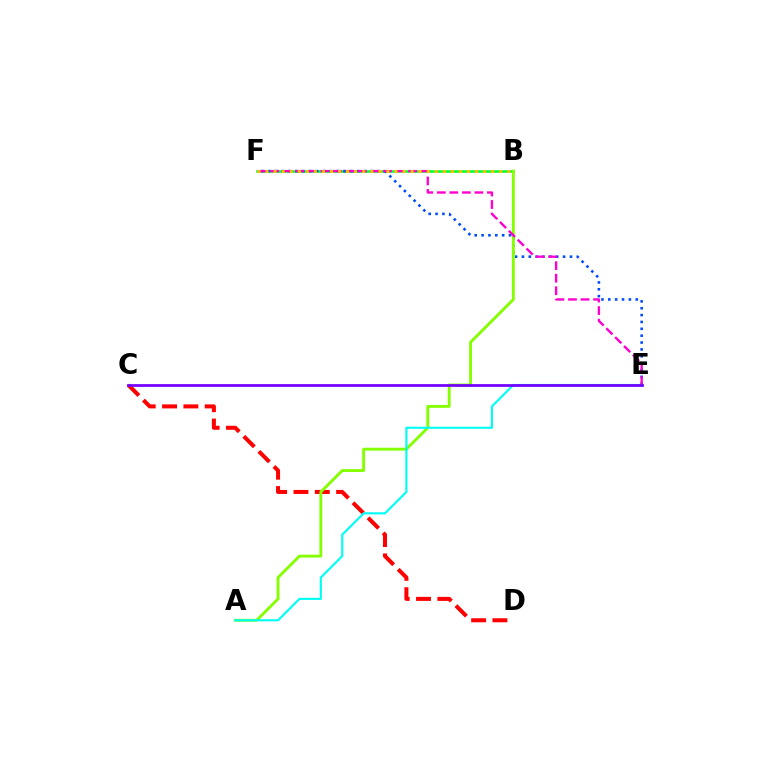{('B', 'F'): [{'color': '#00ff39', 'line_style': 'solid', 'thickness': 1.83}, {'color': '#ffbd00', 'line_style': 'dotted', 'thickness': 2.19}], ('C', 'D'): [{'color': '#ff0000', 'line_style': 'dashed', 'thickness': 2.9}], ('E', 'F'): [{'color': '#004bff', 'line_style': 'dotted', 'thickness': 1.86}, {'color': '#ff00cf', 'line_style': 'dashed', 'thickness': 1.7}], ('A', 'B'): [{'color': '#84ff00', 'line_style': 'solid', 'thickness': 2.06}], ('A', 'E'): [{'color': '#00fff6', 'line_style': 'solid', 'thickness': 1.54}], ('C', 'E'): [{'color': '#7200ff', 'line_style': 'solid', 'thickness': 1.98}]}